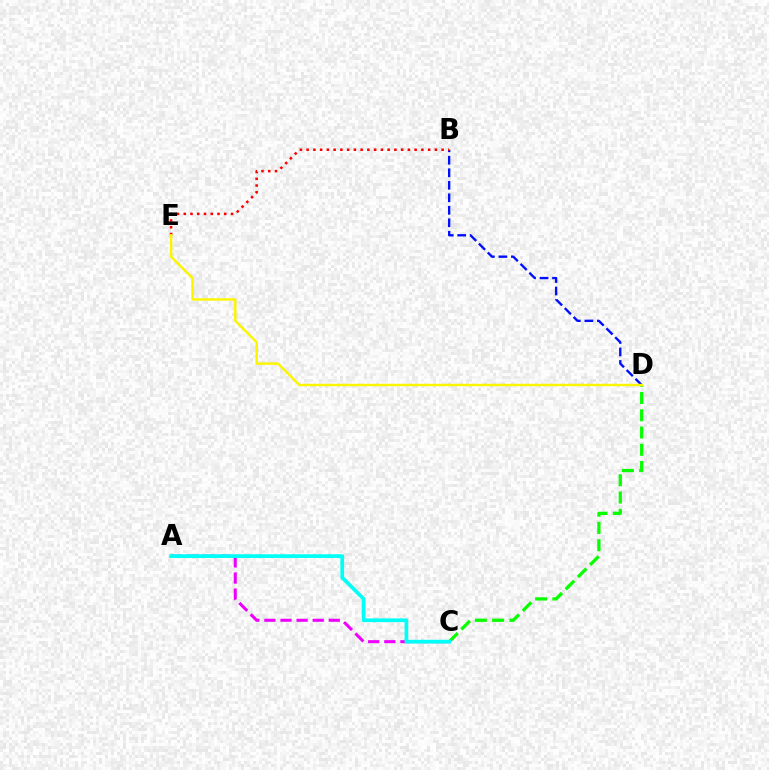{('B', 'D'): [{'color': '#0010ff', 'line_style': 'dashed', 'thickness': 1.7}], ('B', 'E'): [{'color': '#ff0000', 'line_style': 'dotted', 'thickness': 1.83}], ('A', 'C'): [{'color': '#ee00ff', 'line_style': 'dashed', 'thickness': 2.19}, {'color': '#00fff6', 'line_style': 'solid', 'thickness': 2.68}], ('C', 'D'): [{'color': '#08ff00', 'line_style': 'dashed', 'thickness': 2.35}], ('D', 'E'): [{'color': '#fcf500', 'line_style': 'solid', 'thickness': 1.75}]}